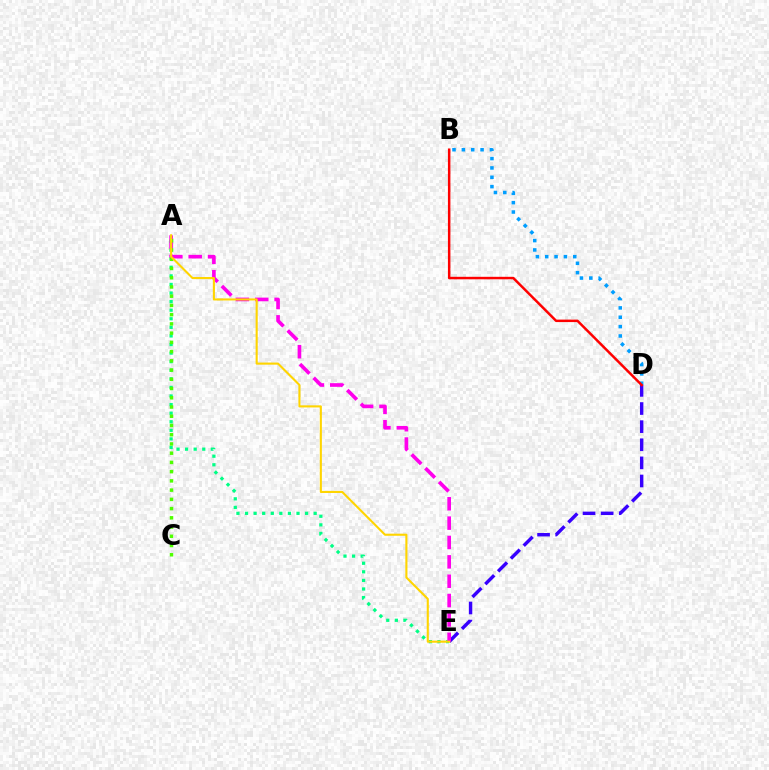{('A', 'E'): [{'color': '#00ff86', 'line_style': 'dotted', 'thickness': 2.33}, {'color': '#ff00ed', 'line_style': 'dashed', 'thickness': 2.63}, {'color': '#ffd500', 'line_style': 'solid', 'thickness': 1.51}], ('D', 'E'): [{'color': '#3700ff', 'line_style': 'dashed', 'thickness': 2.46}], ('B', 'D'): [{'color': '#009eff', 'line_style': 'dotted', 'thickness': 2.54}, {'color': '#ff0000', 'line_style': 'solid', 'thickness': 1.79}], ('A', 'C'): [{'color': '#4fff00', 'line_style': 'dotted', 'thickness': 2.51}]}